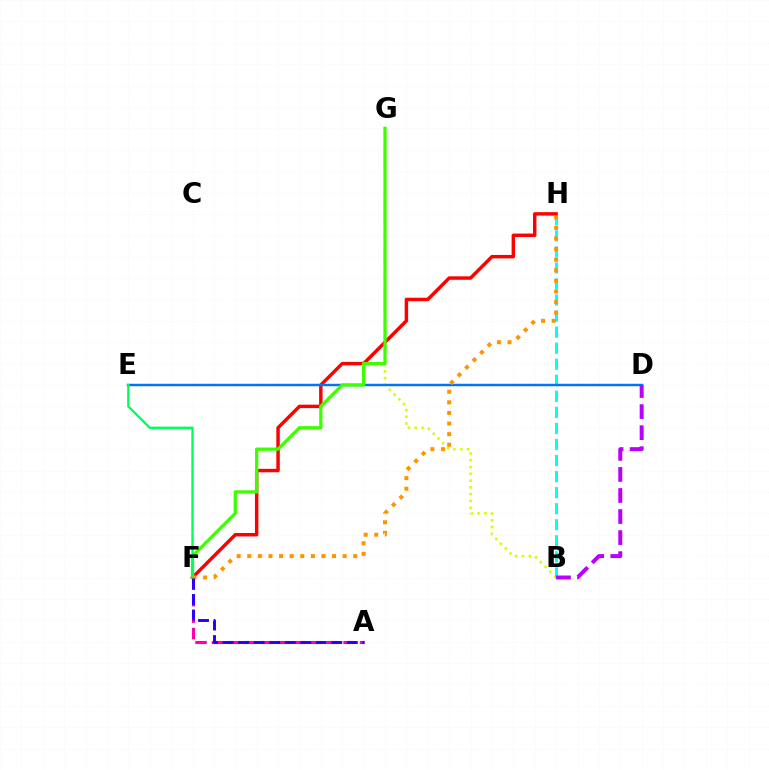{('B', 'G'): [{'color': '#d1ff00', 'line_style': 'dotted', 'thickness': 1.84}], ('A', 'F'): [{'color': '#ff00ac', 'line_style': 'dashed', 'thickness': 2.23}, {'color': '#2500ff', 'line_style': 'dashed', 'thickness': 2.11}], ('B', 'H'): [{'color': '#00fff6', 'line_style': 'dashed', 'thickness': 2.18}], ('F', 'H'): [{'color': '#ff0000', 'line_style': 'solid', 'thickness': 2.49}, {'color': '#ff9400', 'line_style': 'dotted', 'thickness': 2.88}], ('D', 'E'): [{'color': '#0074ff', 'line_style': 'solid', 'thickness': 1.77}], ('F', 'G'): [{'color': '#3dff00', 'line_style': 'solid', 'thickness': 2.36}], ('E', 'F'): [{'color': '#00ff5c', 'line_style': 'solid', 'thickness': 1.7}], ('B', 'D'): [{'color': '#b900ff', 'line_style': 'dashed', 'thickness': 2.86}]}